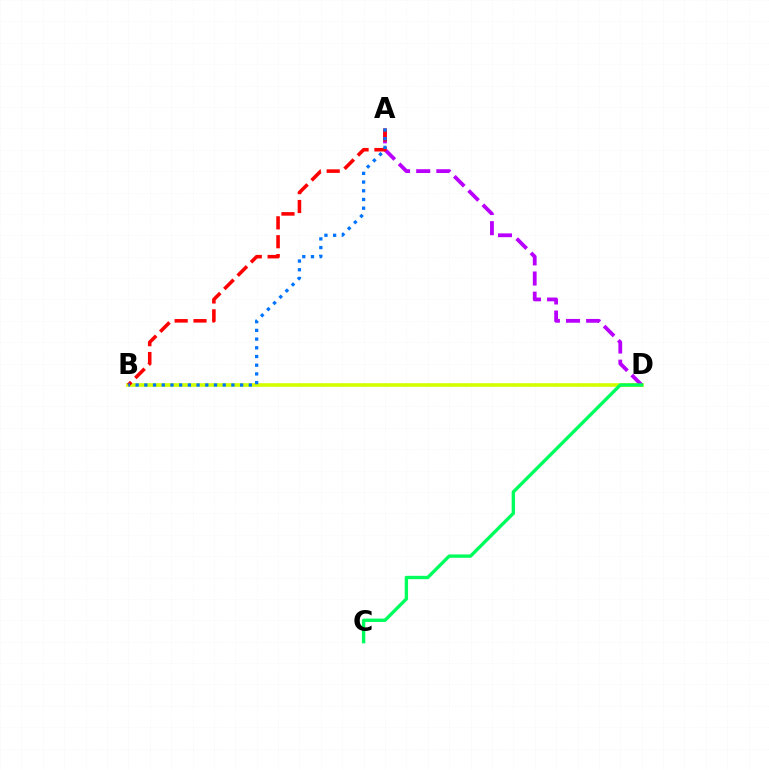{('B', 'D'): [{'color': '#d1ff00', 'line_style': 'solid', 'thickness': 2.61}], ('A', 'D'): [{'color': '#b900ff', 'line_style': 'dashed', 'thickness': 2.74}], ('A', 'B'): [{'color': '#ff0000', 'line_style': 'dashed', 'thickness': 2.56}, {'color': '#0074ff', 'line_style': 'dotted', 'thickness': 2.37}], ('C', 'D'): [{'color': '#00ff5c', 'line_style': 'solid', 'thickness': 2.41}]}